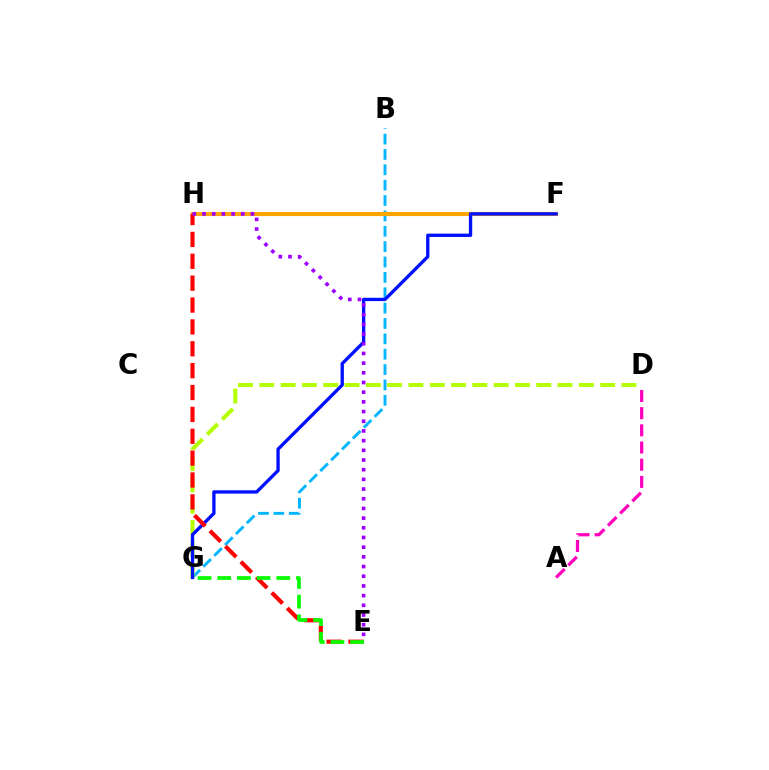{('B', 'G'): [{'color': '#00b5ff', 'line_style': 'dashed', 'thickness': 2.09}], ('F', 'H'): [{'color': '#00ff9d', 'line_style': 'dotted', 'thickness': 2.07}, {'color': '#ffa500', 'line_style': 'solid', 'thickness': 2.97}], ('D', 'G'): [{'color': '#b3ff00', 'line_style': 'dashed', 'thickness': 2.89}], ('F', 'G'): [{'color': '#0010ff', 'line_style': 'solid', 'thickness': 2.39}], ('E', 'H'): [{'color': '#ff0000', 'line_style': 'dashed', 'thickness': 2.97}, {'color': '#9b00ff', 'line_style': 'dotted', 'thickness': 2.63}], ('E', 'G'): [{'color': '#08ff00', 'line_style': 'dashed', 'thickness': 2.68}], ('A', 'D'): [{'color': '#ff00bd', 'line_style': 'dashed', 'thickness': 2.34}]}